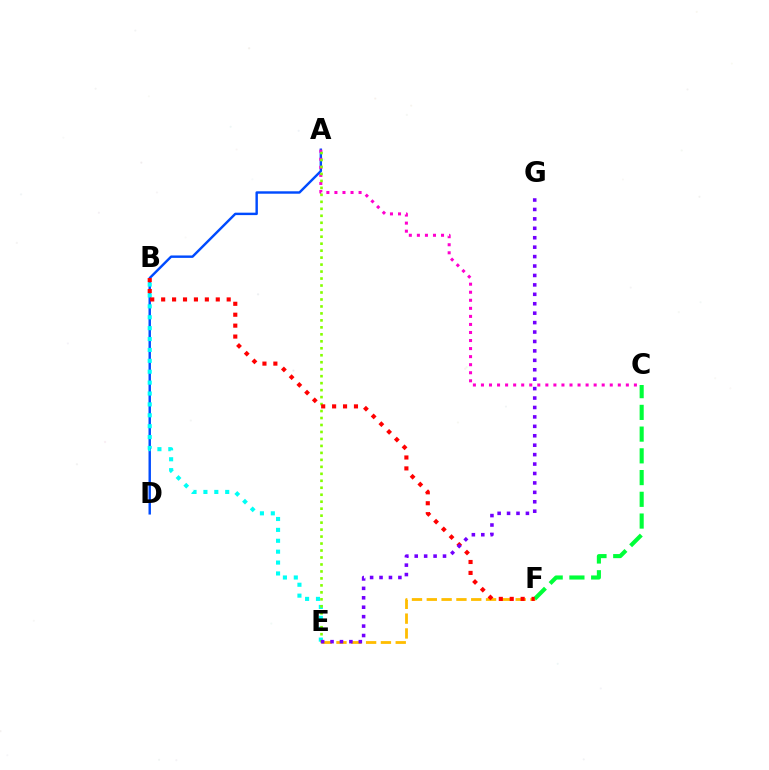{('E', 'F'): [{'color': '#ffbd00', 'line_style': 'dashed', 'thickness': 2.01}], ('A', 'D'): [{'color': '#004bff', 'line_style': 'solid', 'thickness': 1.75}], ('B', 'E'): [{'color': '#00fff6', 'line_style': 'dotted', 'thickness': 2.96}], ('C', 'F'): [{'color': '#00ff39', 'line_style': 'dashed', 'thickness': 2.95}], ('A', 'C'): [{'color': '#ff00cf', 'line_style': 'dotted', 'thickness': 2.19}], ('A', 'E'): [{'color': '#84ff00', 'line_style': 'dotted', 'thickness': 1.89}], ('B', 'F'): [{'color': '#ff0000', 'line_style': 'dotted', 'thickness': 2.97}], ('E', 'G'): [{'color': '#7200ff', 'line_style': 'dotted', 'thickness': 2.56}]}